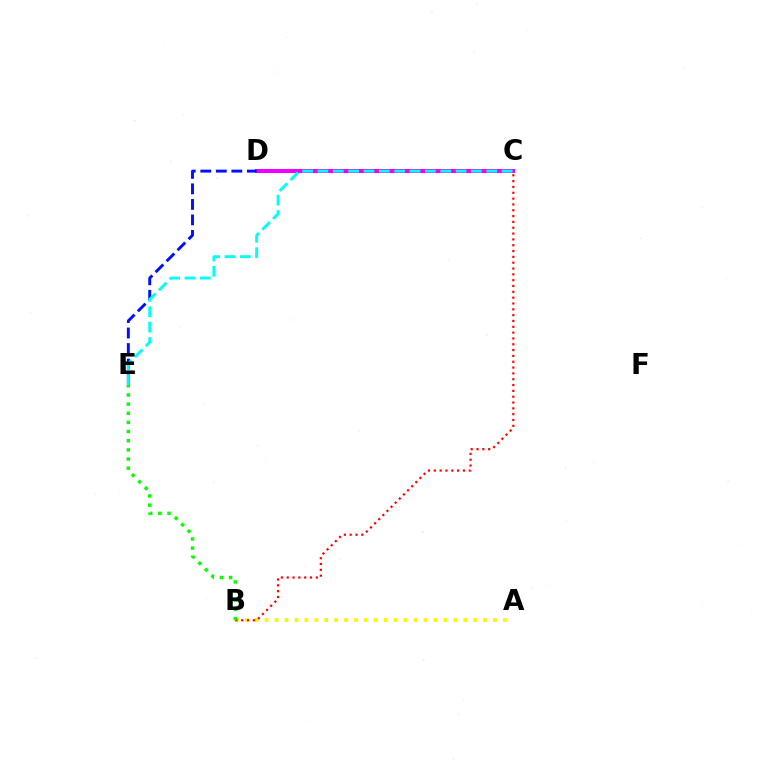{('C', 'D'): [{'color': '#ee00ff', 'line_style': 'solid', 'thickness': 2.91}], ('A', 'B'): [{'color': '#fcf500', 'line_style': 'dotted', 'thickness': 2.7}], ('D', 'E'): [{'color': '#0010ff', 'line_style': 'dashed', 'thickness': 2.11}], ('B', 'C'): [{'color': '#ff0000', 'line_style': 'dotted', 'thickness': 1.58}], ('B', 'E'): [{'color': '#08ff00', 'line_style': 'dotted', 'thickness': 2.49}], ('C', 'E'): [{'color': '#00fff6', 'line_style': 'dashed', 'thickness': 2.09}]}